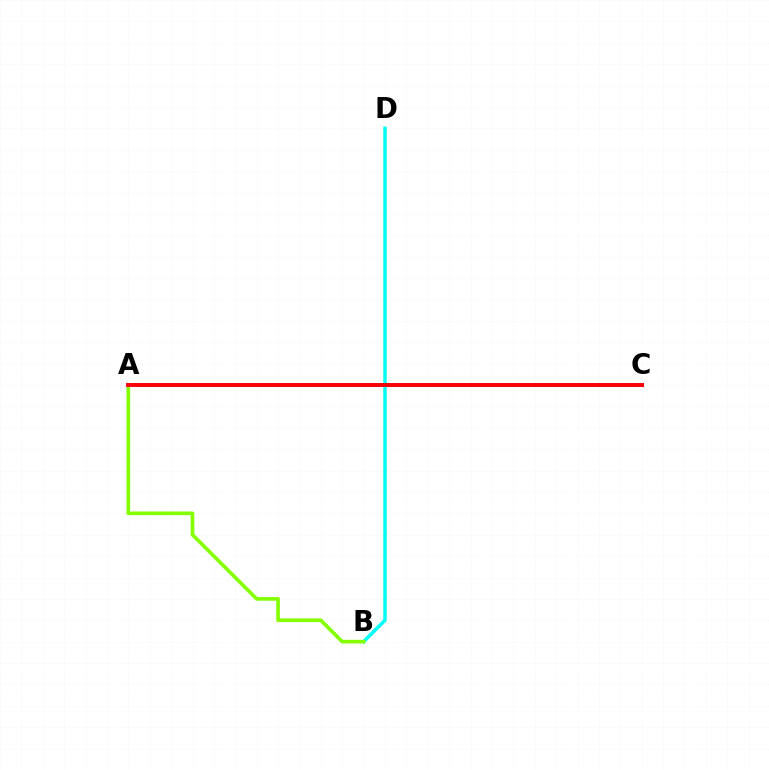{('A', 'C'): [{'color': '#7200ff', 'line_style': 'solid', 'thickness': 2.55}, {'color': '#ff0000', 'line_style': 'solid', 'thickness': 2.77}], ('B', 'D'): [{'color': '#00fff6', 'line_style': 'solid', 'thickness': 2.5}], ('A', 'B'): [{'color': '#84ff00', 'line_style': 'solid', 'thickness': 2.64}]}